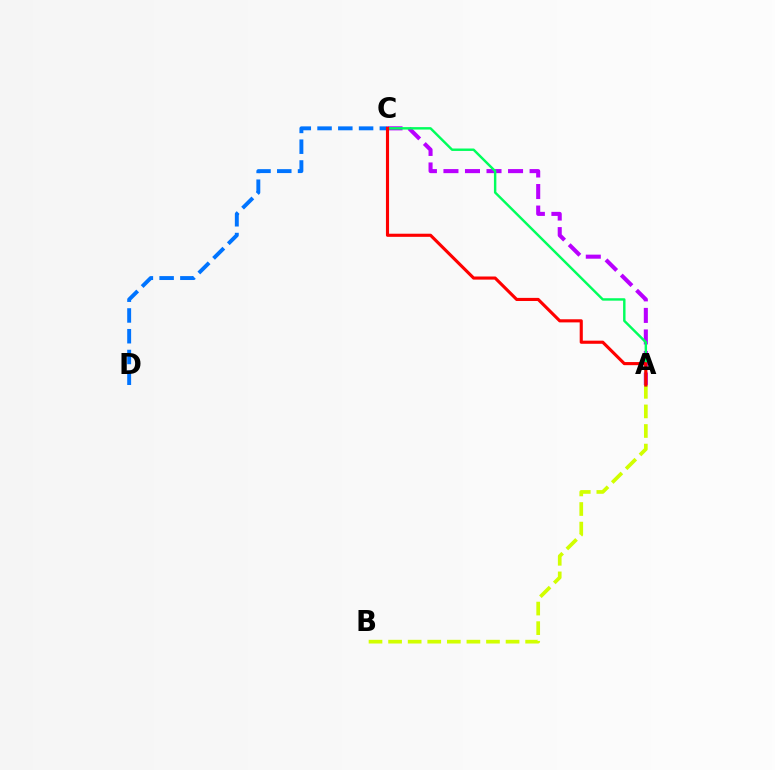{('A', 'B'): [{'color': '#d1ff00', 'line_style': 'dashed', 'thickness': 2.66}], ('A', 'C'): [{'color': '#b900ff', 'line_style': 'dashed', 'thickness': 2.93}, {'color': '#00ff5c', 'line_style': 'solid', 'thickness': 1.75}, {'color': '#ff0000', 'line_style': 'solid', 'thickness': 2.24}], ('C', 'D'): [{'color': '#0074ff', 'line_style': 'dashed', 'thickness': 2.82}]}